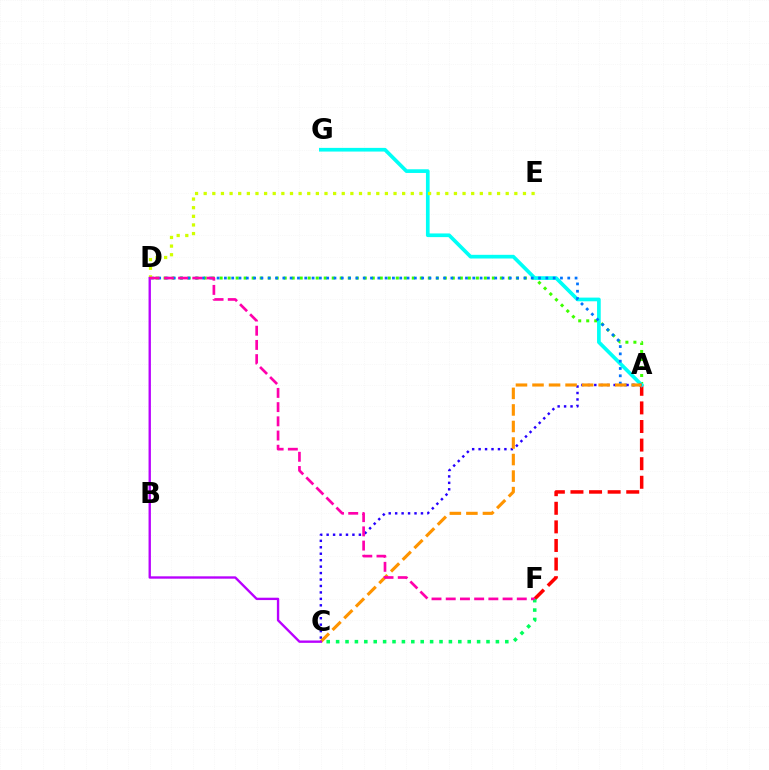{('A', 'D'): [{'color': '#3dff00', 'line_style': 'dotted', 'thickness': 2.18}, {'color': '#0074ff', 'line_style': 'dotted', 'thickness': 1.98}], ('A', 'F'): [{'color': '#ff0000', 'line_style': 'dashed', 'thickness': 2.53}], ('A', 'G'): [{'color': '#00fff6', 'line_style': 'solid', 'thickness': 2.65}], ('C', 'F'): [{'color': '#00ff5c', 'line_style': 'dotted', 'thickness': 2.55}], ('D', 'E'): [{'color': '#d1ff00', 'line_style': 'dotted', 'thickness': 2.34}], ('A', 'C'): [{'color': '#2500ff', 'line_style': 'dotted', 'thickness': 1.75}, {'color': '#ff9400', 'line_style': 'dashed', 'thickness': 2.25}], ('C', 'D'): [{'color': '#b900ff', 'line_style': 'solid', 'thickness': 1.7}], ('D', 'F'): [{'color': '#ff00ac', 'line_style': 'dashed', 'thickness': 1.93}]}